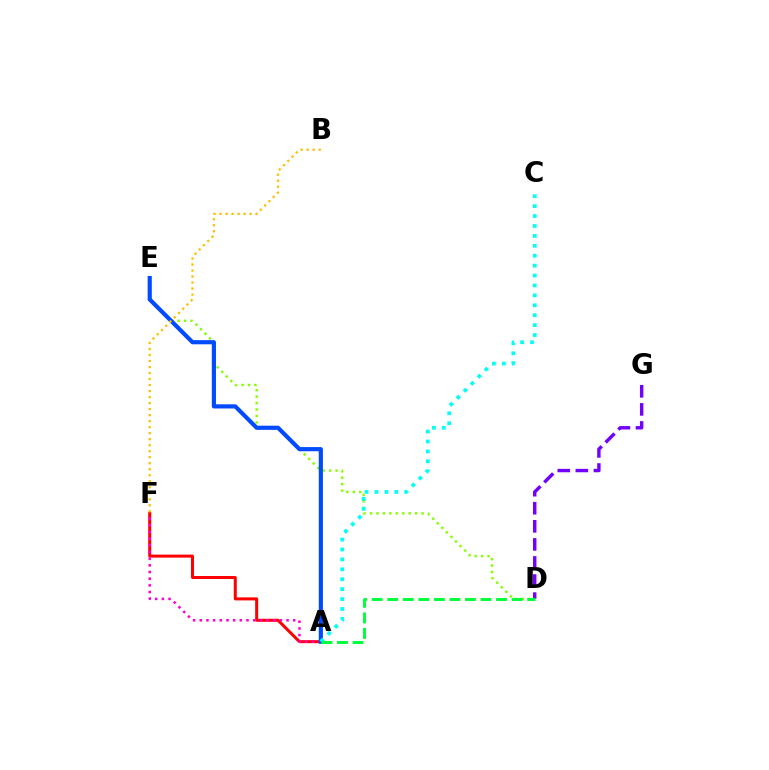{('A', 'F'): [{'color': '#ff0000', 'line_style': 'solid', 'thickness': 2.17}, {'color': '#ff00cf', 'line_style': 'dotted', 'thickness': 1.81}], ('D', 'G'): [{'color': '#7200ff', 'line_style': 'dashed', 'thickness': 2.46}], ('D', 'E'): [{'color': '#84ff00', 'line_style': 'dotted', 'thickness': 1.75}], ('A', 'E'): [{'color': '#004bff', 'line_style': 'solid', 'thickness': 2.99}], ('A', 'C'): [{'color': '#00fff6', 'line_style': 'dotted', 'thickness': 2.69}], ('A', 'D'): [{'color': '#00ff39', 'line_style': 'dashed', 'thickness': 2.11}], ('B', 'F'): [{'color': '#ffbd00', 'line_style': 'dotted', 'thickness': 1.63}]}